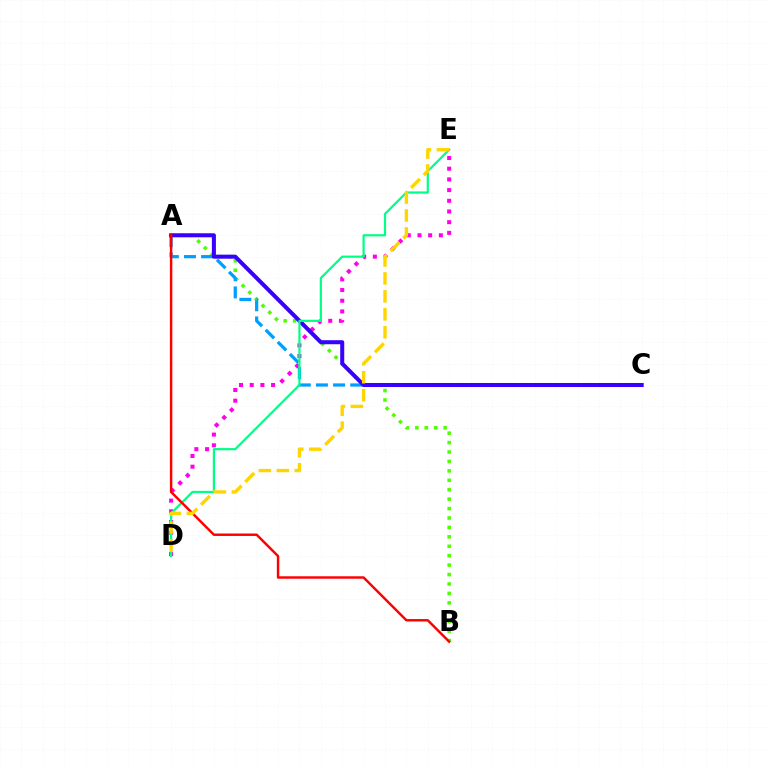{('A', 'B'): [{'color': '#4fff00', 'line_style': 'dotted', 'thickness': 2.56}, {'color': '#ff0000', 'line_style': 'solid', 'thickness': 1.77}], ('A', 'C'): [{'color': '#009eff', 'line_style': 'dashed', 'thickness': 2.33}, {'color': '#3700ff', 'line_style': 'solid', 'thickness': 2.9}], ('D', 'E'): [{'color': '#ff00ed', 'line_style': 'dotted', 'thickness': 2.91}, {'color': '#00ff86', 'line_style': 'solid', 'thickness': 1.59}, {'color': '#ffd500', 'line_style': 'dashed', 'thickness': 2.44}]}